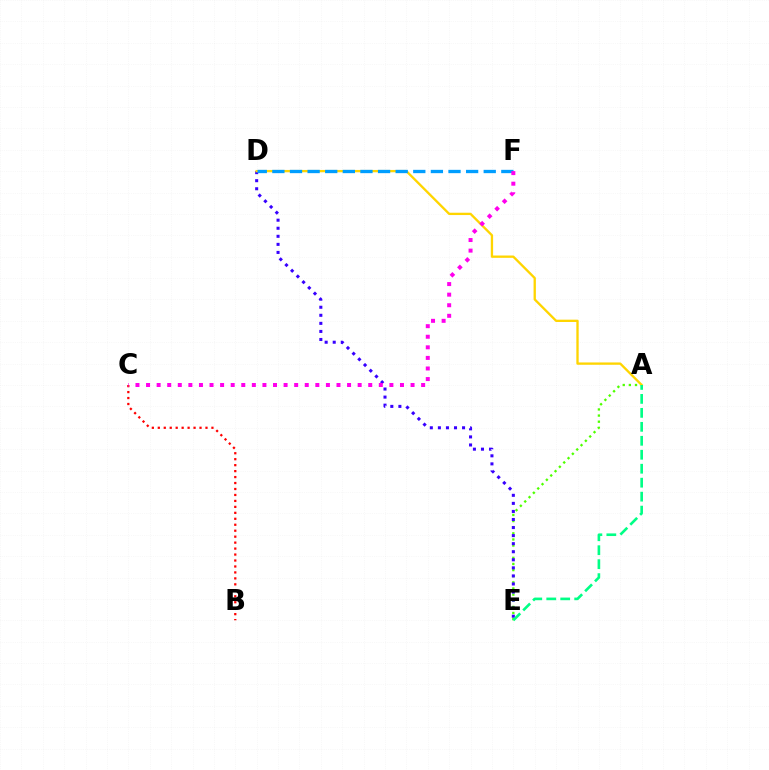{('B', 'C'): [{'color': '#ff0000', 'line_style': 'dotted', 'thickness': 1.62}], ('A', 'E'): [{'color': '#4fff00', 'line_style': 'dotted', 'thickness': 1.66}, {'color': '#00ff86', 'line_style': 'dashed', 'thickness': 1.9}], ('D', 'E'): [{'color': '#3700ff', 'line_style': 'dotted', 'thickness': 2.19}], ('A', 'D'): [{'color': '#ffd500', 'line_style': 'solid', 'thickness': 1.67}], ('D', 'F'): [{'color': '#009eff', 'line_style': 'dashed', 'thickness': 2.39}], ('C', 'F'): [{'color': '#ff00ed', 'line_style': 'dotted', 'thickness': 2.87}]}